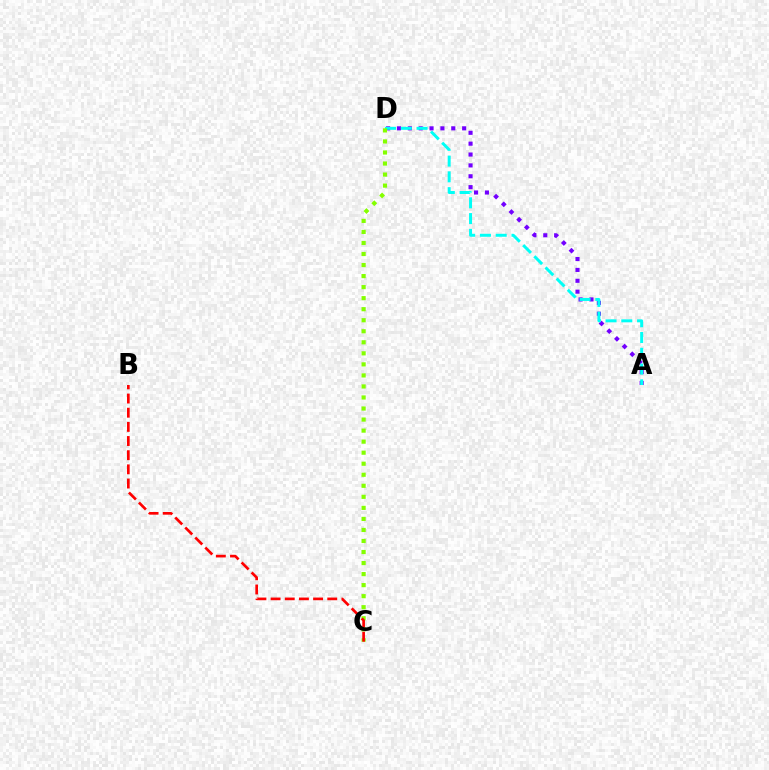{('A', 'D'): [{'color': '#7200ff', 'line_style': 'dotted', 'thickness': 2.95}, {'color': '#00fff6', 'line_style': 'dashed', 'thickness': 2.14}], ('C', 'D'): [{'color': '#84ff00', 'line_style': 'dotted', 'thickness': 3.0}], ('B', 'C'): [{'color': '#ff0000', 'line_style': 'dashed', 'thickness': 1.92}]}